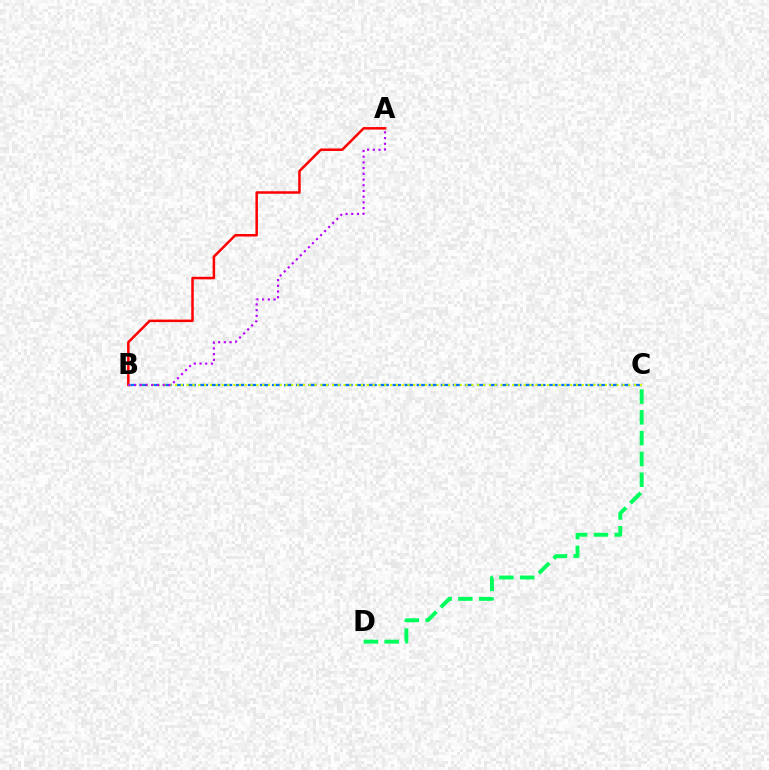{('A', 'B'): [{'color': '#ff0000', 'line_style': 'solid', 'thickness': 1.8}, {'color': '#b900ff', 'line_style': 'dotted', 'thickness': 1.55}], ('B', 'C'): [{'color': '#0074ff', 'line_style': 'dashed', 'thickness': 1.64}, {'color': '#d1ff00', 'line_style': 'dotted', 'thickness': 1.58}], ('C', 'D'): [{'color': '#00ff5c', 'line_style': 'dashed', 'thickness': 2.83}]}